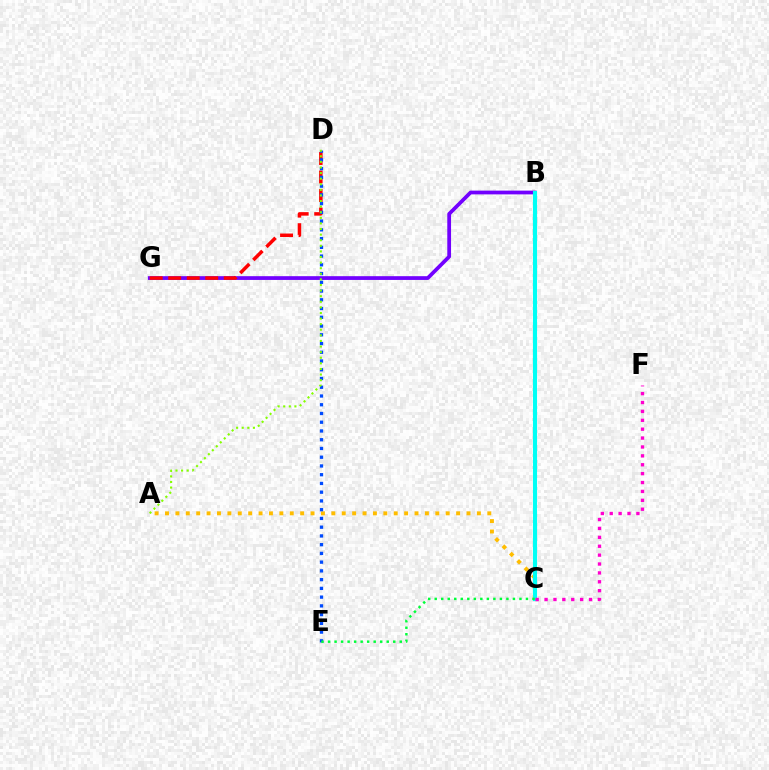{('B', 'G'): [{'color': '#7200ff', 'line_style': 'solid', 'thickness': 2.71}], ('A', 'C'): [{'color': '#ffbd00', 'line_style': 'dotted', 'thickness': 2.82}], ('B', 'C'): [{'color': '#00fff6', 'line_style': 'solid', 'thickness': 2.96}], ('D', 'G'): [{'color': '#ff0000', 'line_style': 'dashed', 'thickness': 2.51}], ('D', 'E'): [{'color': '#004bff', 'line_style': 'dotted', 'thickness': 2.38}], ('C', 'F'): [{'color': '#ff00cf', 'line_style': 'dotted', 'thickness': 2.42}], ('A', 'D'): [{'color': '#84ff00', 'line_style': 'dotted', 'thickness': 1.52}], ('C', 'E'): [{'color': '#00ff39', 'line_style': 'dotted', 'thickness': 1.77}]}